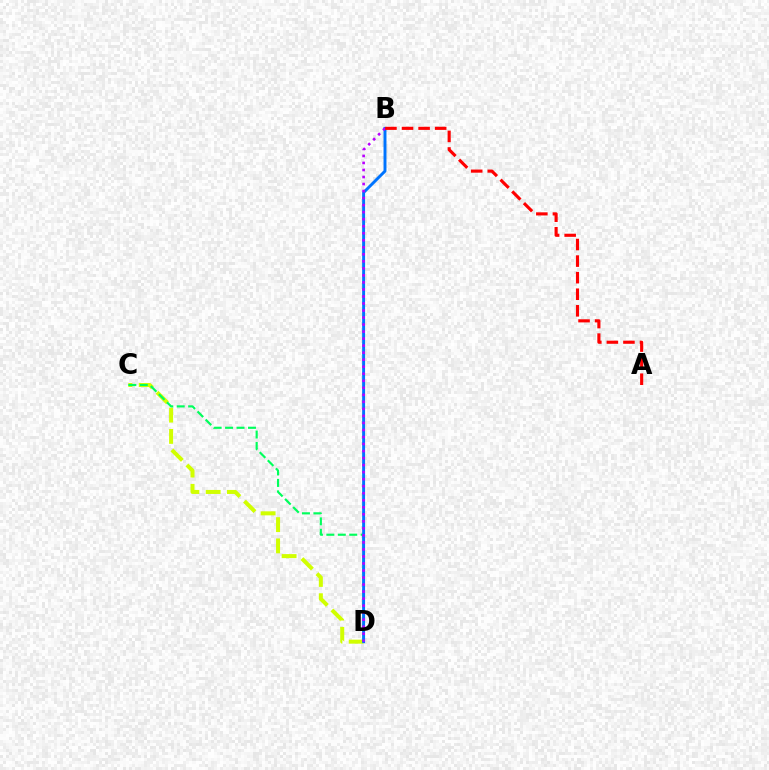{('C', 'D'): [{'color': '#d1ff00', 'line_style': 'dashed', 'thickness': 2.89}, {'color': '#00ff5c', 'line_style': 'dashed', 'thickness': 1.56}], ('B', 'D'): [{'color': '#0074ff', 'line_style': 'solid', 'thickness': 2.11}, {'color': '#b900ff', 'line_style': 'dotted', 'thickness': 1.91}], ('A', 'B'): [{'color': '#ff0000', 'line_style': 'dashed', 'thickness': 2.25}]}